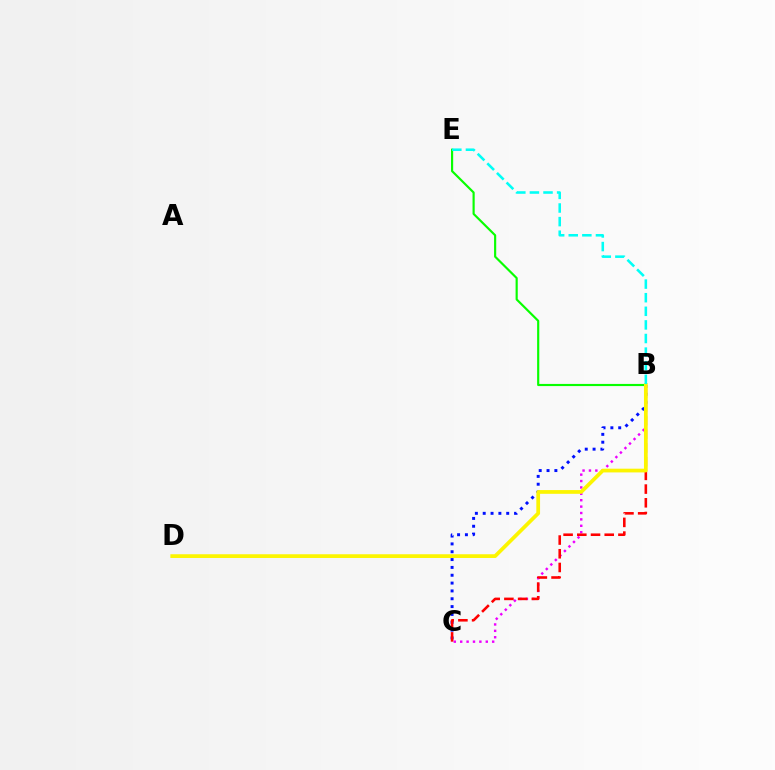{('B', 'C'): [{'color': '#ee00ff', 'line_style': 'dotted', 'thickness': 1.74}, {'color': '#0010ff', 'line_style': 'dotted', 'thickness': 2.13}, {'color': '#ff0000', 'line_style': 'dashed', 'thickness': 1.86}], ('B', 'E'): [{'color': '#08ff00', 'line_style': 'solid', 'thickness': 1.55}, {'color': '#00fff6', 'line_style': 'dashed', 'thickness': 1.85}], ('B', 'D'): [{'color': '#fcf500', 'line_style': 'solid', 'thickness': 2.68}]}